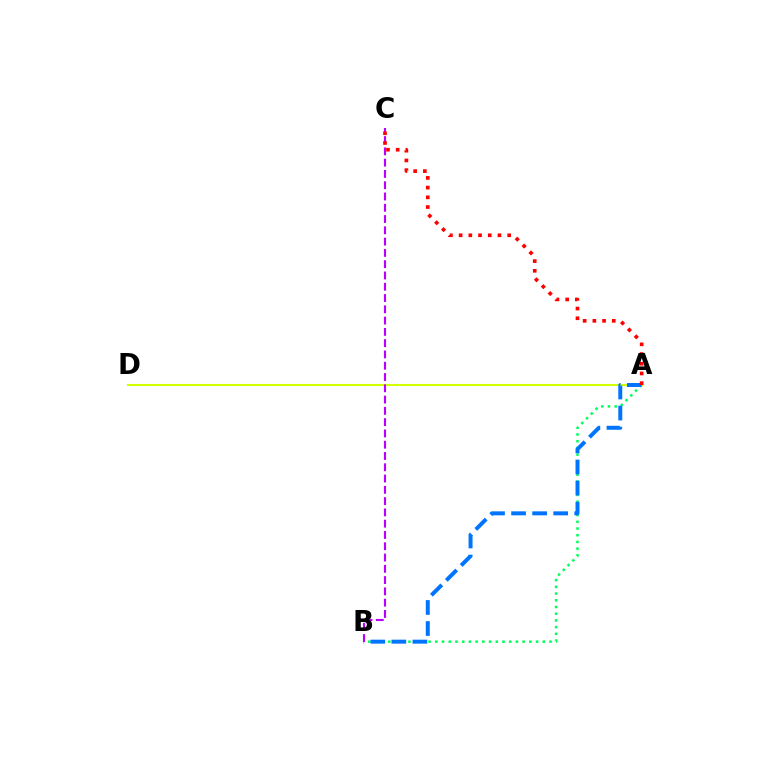{('A', 'B'): [{'color': '#00ff5c', 'line_style': 'dotted', 'thickness': 1.82}, {'color': '#0074ff', 'line_style': 'dashed', 'thickness': 2.86}], ('A', 'D'): [{'color': '#d1ff00', 'line_style': 'solid', 'thickness': 1.5}], ('B', 'C'): [{'color': '#b900ff', 'line_style': 'dashed', 'thickness': 1.53}], ('A', 'C'): [{'color': '#ff0000', 'line_style': 'dotted', 'thickness': 2.64}]}